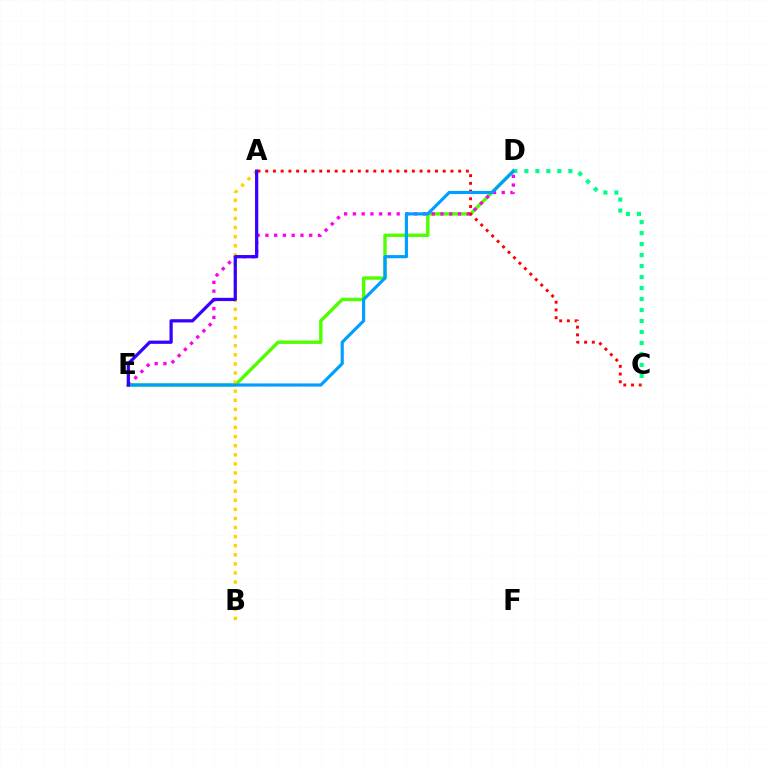{('D', 'E'): [{'color': '#4fff00', 'line_style': 'solid', 'thickness': 2.45}, {'color': '#ff00ed', 'line_style': 'dotted', 'thickness': 2.38}, {'color': '#009eff', 'line_style': 'solid', 'thickness': 2.26}], ('A', 'B'): [{'color': '#ffd500', 'line_style': 'dotted', 'thickness': 2.47}], ('A', 'C'): [{'color': '#ff0000', 'line_style': 'dotted', 'thickness': 2.1}], ('C', 'D'): [{'color': '#00ff86', 'line_style': 'dotted', 'thickness': 2.98}], ('A', 'E'): [{'color': '#3700ff', 'line_style': 'solid', 'thickness': 2.33}]}